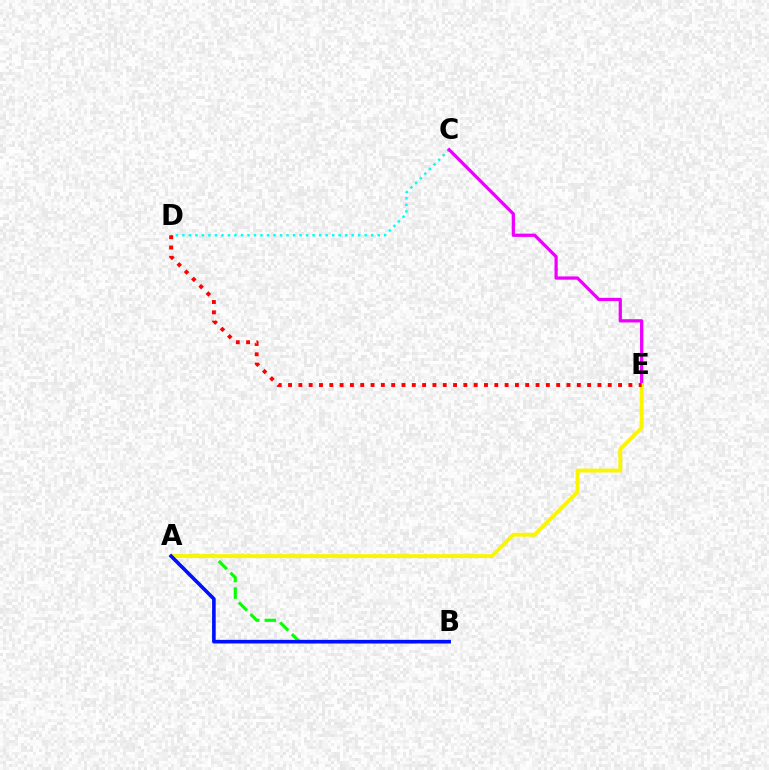{('C', 'D'): [{'color': '#00fff6', 'line_style': 'dotted', 'thickness': 1.77}], ('A', 'B'): [{'color': '#08ff00', 'line_style': 'dashed', 'thickness': 2.25}, {'color': '#0010ff', 'line_style': 'solid', 'thickness': 2.6}], ('C', 'E'): [{'color': '#ee00ff', 'line_style': 'solid', 'thickness': 2.34}], ('A', 'E'): [{'color': '#fcf500', 'line_style': 'solid', 'thickness': 2.8}], ('D', 'E'): [{'color': '#ff0000', 'line_style': 'dotted', 'thickness': 2.8}]}